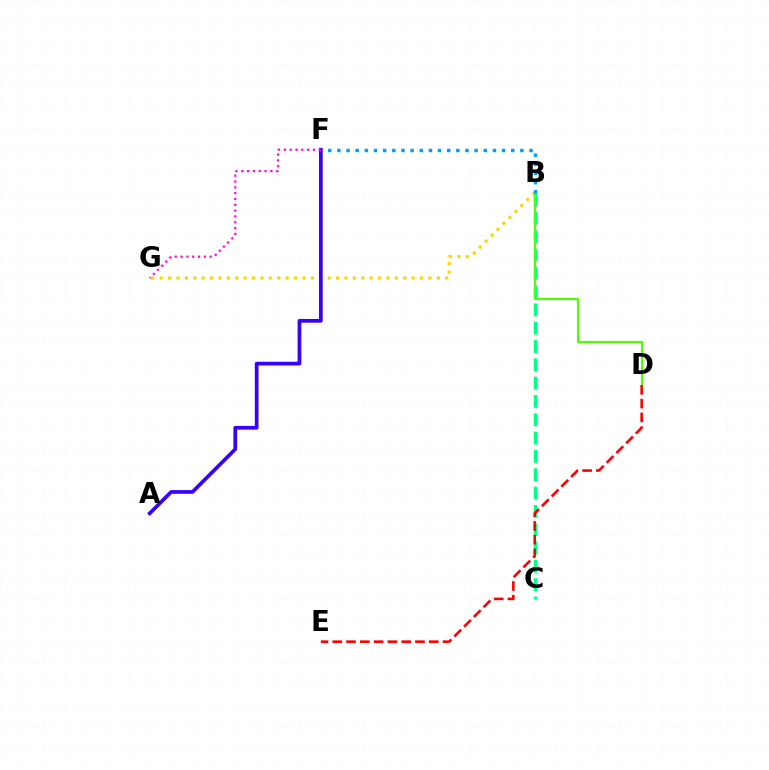{('B', 'C'): [{'color': '#00ff86', 'line_style': 'dashed', 'thickness': 2.49}], ('B', 'G'): [{'color': '#ffd500', 'line_style': 'dotted', 'thickness': 2.28}], ('B', 'D'): [{'color': '#4fff00', 'line_style': 'solid', 'thickness': 1.55}], ('D', 'E'): [{'color': '#ff0000', 'line_style': 'dashed', 'thickness': 1.87}], ('B', 'F'): [{'color': '#009eff', 'line_style': 'dotted', 'thickness': 2.49}], ('A', 'F'): [{'color': '#3700ff', 'line_style': 'solid', 'thickness': 2.67}], ('F', 'G'): [{'color': '#ff00ed', 'line_style': 'dotted', 'thickness': 1.58}]}